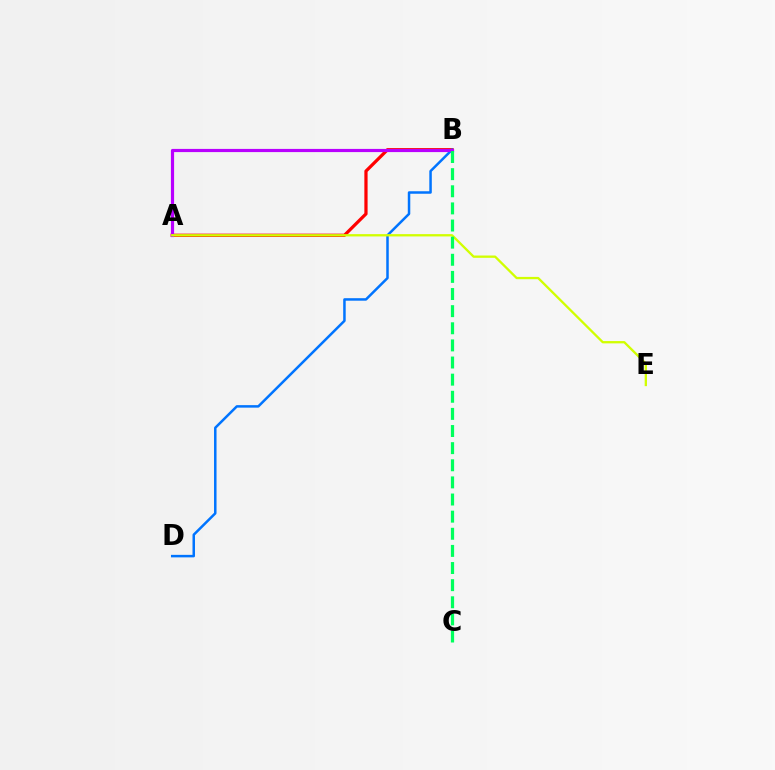{('A', 'B'): [{'color': '#ff0000', 'line_style': 'solid', 'thickness': 2.33}, {'color': '#b900ff', 'line_style': 'solid', 'thickness': 2.29}], ('B', 'D'): [{'color': '#0074ff', 'line_style': 'solid', 'thickness': 1.8}], ('A', 'E'): [{'color': '#d1ff00', 'line_style': 'solid', 'thickness': 1.66}], ('B', 'C'): [{'color': '#00ff5c', 'line_style': 'dashed', 'thickness': 2.33}]}